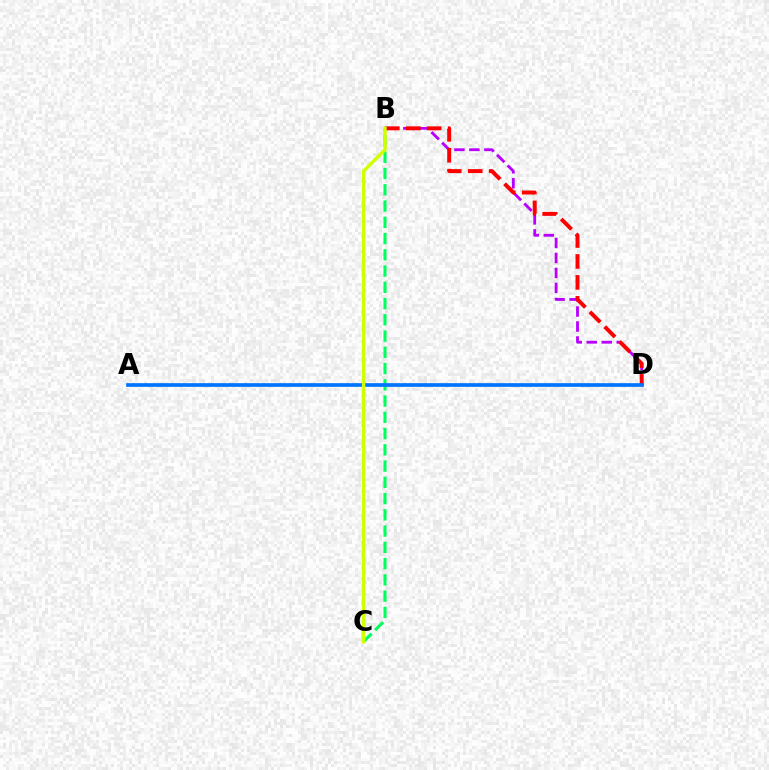{('B', 'D'): [{'color': '#b900ff', 'line_style': 'dashed', 'thickness': 2.04}, {'color': '#ff0000', 'line_style': 'dashed', 'thickness': 2.85}], ('B', 'C'): [{'color': '#00ff5c', 'line_style': 'dashed', 'thickness': 2.21}, {'color': '#d1ff00', 'line_style': 'solid', 'thickness': 2.47}], ('A', 'D'): [{'color': '#0074ff', 'line_style': 'solid', 'thickness': 2.65}]}